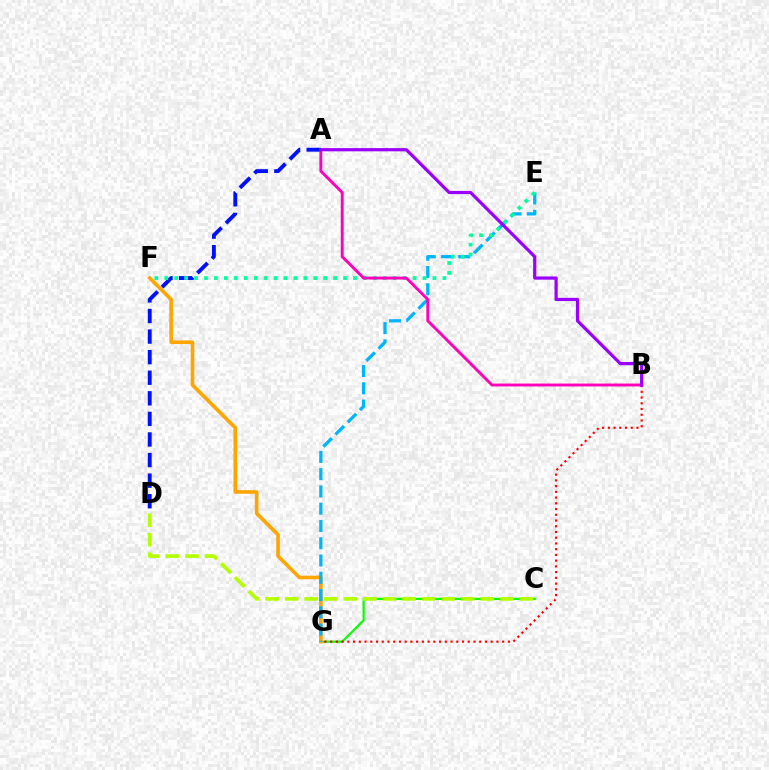{('C', 'G'): [{'color': '#08ff00', 'line_style': 'solid', 'thickness': 1.58}], ('F', 'G'): [{'color': '#ffa500', 'line_style': 'solid', 'thickness': 2.6}], ('E', 'G'): [{'color': '#00b5ff', 'line_style': 'dashed', 'thickness': 2.35}], ('A', 'D'): [{'color': '#0010ff', 'line_style': 'dashed', 'thickness': 2.8}], ('C', 'D'): [{'color': '#b3ff00', 'line_style': 'dashed', 'thickness': 2.66}], ('E', 'F'): [{'color': '#00ff9d', 'line_style': 'dotted', 'thickness': 2.7}], ('B', 'G'): [{'color': '#ff0000', 'line_style': 'dotted', 'thickness': 1.56}], ('A', 'B'): [{'color': '#ff00bd', 'line_style': 'solid', 'thickness': 2.08}, {'color': '#9b00ff', 'line_style': 'solid', 'thickness': 2.31}]}